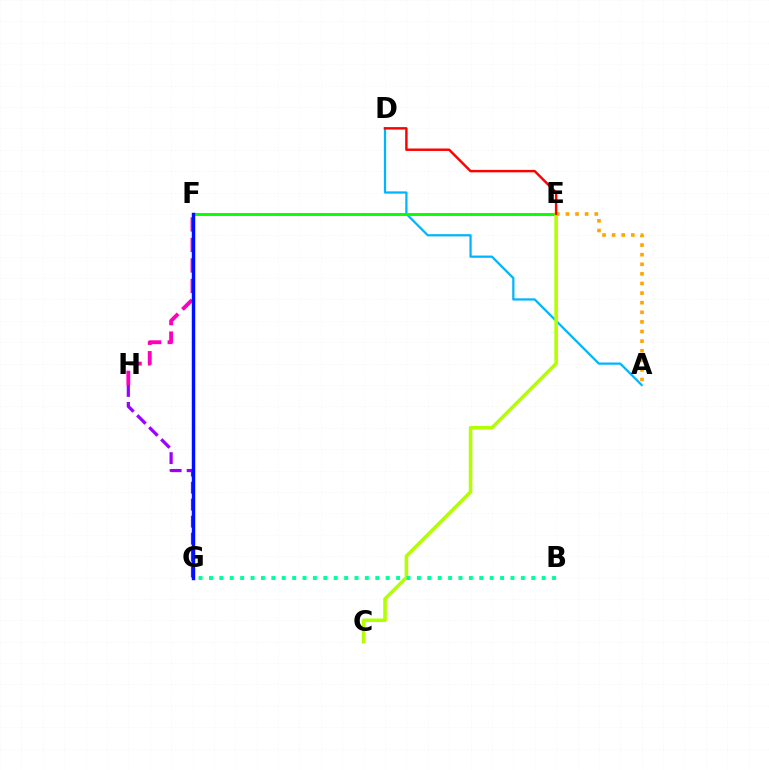{('A', 'D'): [{'color': '#00b5ff', 'line_style': 'solid', 'thickness': 1.61}], ('F', 'H'): [{'color': '#ff00bd', 'line_style': 'dashed', 'thickness': 2.79}], ('G', 'H'): [{'color': '#9b00ff', 'line_style': 'dashed', 'thickness': 2.31}], ('A', 'E'): [{'color': '#ffa500', 'line_style': 'dotted', 'thickness': 2.61}], ('E', 'F'): [{'color': '#08ff00', 'line_style': 'solid', 'thickness': 2.12}], ('C', 'E'): [{'color': '#b3ff00', 'line_style': 'solid', 'thickness': 2.57}], ('D', 'E'): [{'color': '#ff0000', 'line_style': 'solid', 'thickness': 1.76}], ('F', 'G'): [{'color': '#0010ff', 'line_style': 'solid', 'thickness': 2.47}], ('B', 'G'): [{'color': '#00ff9d', 'line_style': 'dotted', 'thickness': 2.82}]}